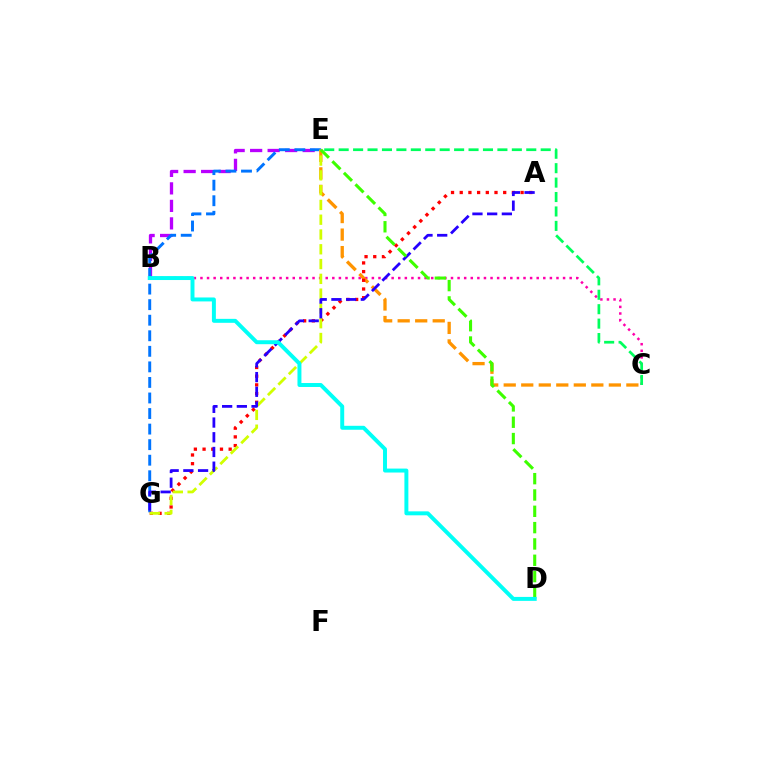{('B', 'E'): [{'color': '#b900ff', 'line_style': 'dashed', 'thickness': 2.38}], ('B', 'C'): [{'color': '#ff00ac', 'line_style': 'dotted', 'thickness': 1.79}], ('E', 'G'): [{'color': '#0074ff', 'line_style': 'dashed', 'thickness': 2.11}, {'color': '#d1ff00', 'line_style': 'dashed', 'thickness': 2.01}], ('C', 'E'): [{'color': '#ff9400', 'line_style': 'dashed', 'thickness': 2.38}, {'color': '#00ff5c', 'line_style': 'dashed', 'thickness': 1.96}], ('A', 'G'): [{'color': '#ff0000', 'line_style': 'dotted', 'thickness': 2.36}, {'color': '#2500ff', 'line_style': 'dashed', 'thickness': 2.0}], ('D', 'E'): [{'color': '#3dff00', 'line_style': 'dashed', 'thickness': 2.22}], ('B', 'D'): [{'color': '#00fff6', 'line_style': 'solid', 'thickness': 2.85}]}